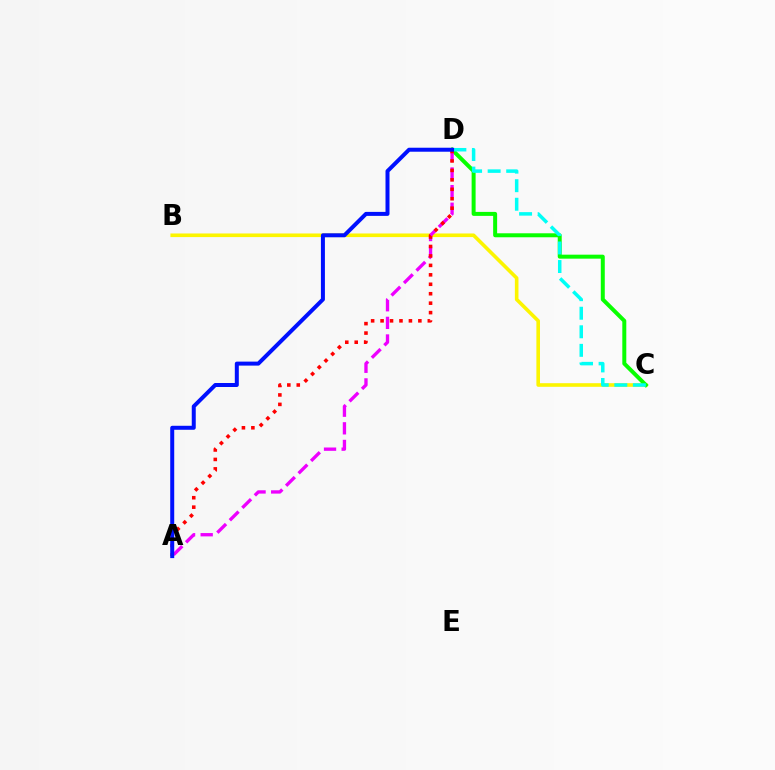{('B', 'C'): [{'color': '#fcf500', 'line_style': 'solid', 'thickness': 2.6}], ('C', 'D'): [{'color': '#08ff00', 'line_style': 'solid', 'thickness': 2.87}, {'color': '#00fff6', 'line_style': 'dashed', 'thickness': 2.52}], ('A', 'D'): [{'color': '#ee00ff', 'line_style': 'dashed', 'thickness': 2.39}, {'color': '#ff0000', 'line_style': 'dotted', 'thickness': 2.57}, {'color': '#0010ff', 'line_style': 'solid', 'thickness': 2.88}]}